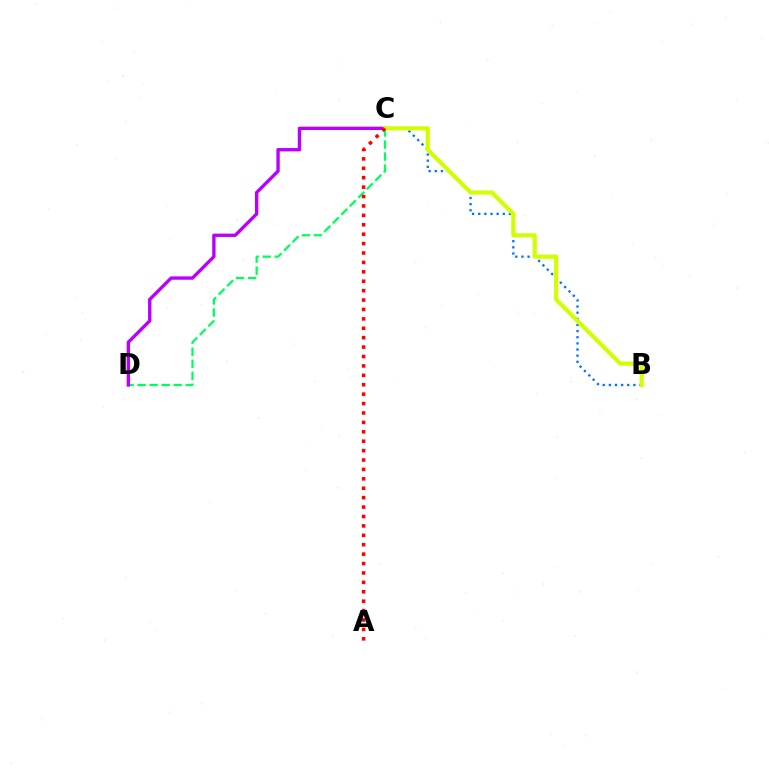{('C', 'D'): [{'color': '#00ff5c', 'line_style': 'dashed', 'thickness': 1.63}, {'color': '#b900ff', 'line_style': 'solid', 'thickness': 2.41}], ('B', 'C'): [{'color': '#0074ff', 'line_style': 'dotted', 'thickness': 1.67}, {'color': '#d1ff00', 'line_style': 'solid', 'thickness': 2.99}], ('A', 'C'): [{'color': '#ff0000', 'line_style': 'dotted', 'thickness': 2.56}]}